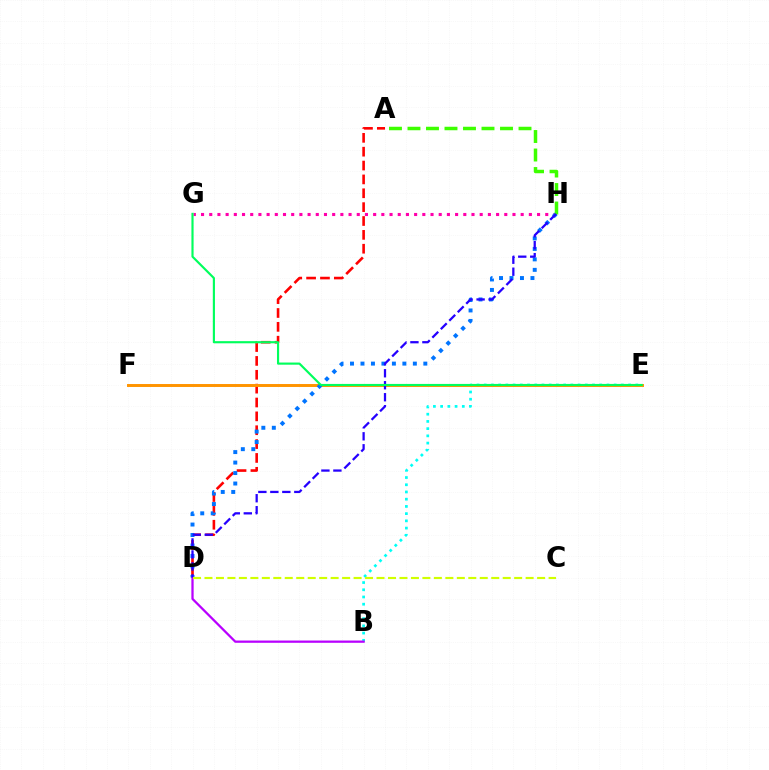{('B', 'E'): [{'color': '#00fff6', 'line_style': 'dotted', 'thickness': 1.96}], ('G', 'H'): [{'color': '#ff00ac', 'line_style': 'dotted', 'thickness': 2.23}], ('A', 'D'): [{'color': '#ff0000', 'line_style': 'dashed', 'thickness': 1.88}], ('E', 'F'): [{'color': '#ff9400', 'line_style': 'solid', 'thickness': 2.12}], ('D', 'H'): [{'color': '#0074ff', 'line_style': 'dotted', 'thickness': 2.85}, {'color': '#2500ff', 'line_style': 'dashed', 'thickness': 1.63}], ('B', 'D'): [{'color': '#b900ff', 'line_style': 'solid', 'thickness': 1.63}], ('A', 'H'): [{'color': '#3dff00', 'line_style': 'dashed', 'thickness': 2.51}], ('E', 'G'): [{'color': '#00ff5c', 'line_style': 'solid', 'thickness': 1.55}], ('C', 'D'): [{'color': '#d1ff00', 'line_style': 'dashed', 'thickness': 1.56}]}